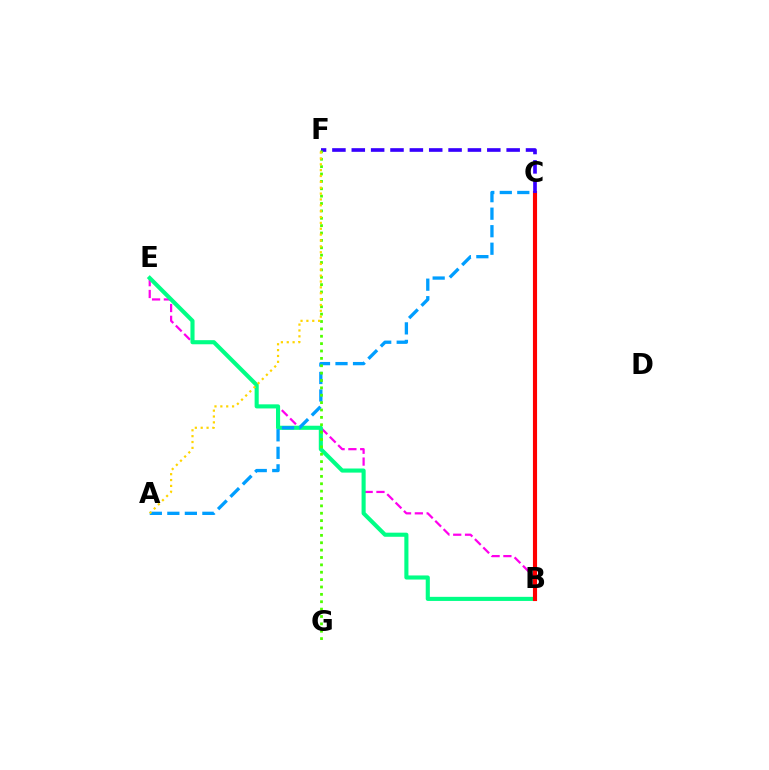{('B', 'E'): [{'color': '#ff00ed', 'line_style': 'dashed', 'thickness': 1.6}, {'color': '#00ff86', 'line_style': 'solid', 'thickness': 2.95}], ('A', 'C'): [{'color': '#009eff', 'line_style': 'dashed', 'thickness': 2.38}], ('B', 'C'): [{'color': '#ff0000', 'line_style': 'solid', 'thickness': 2.97}], ('C', 'F'): [{'color': '#3700ff', 'line_style': 'dashed', 'thickness': 2.63}], ('F', 'G'): [{'color': '#4fff00', 'line_style': 'dotted', 'thickness': 2.0}], ('A', 'F'): [{'color': '#ffd500', 'line_style': 'dotted', 'thickness': 1.59}]}